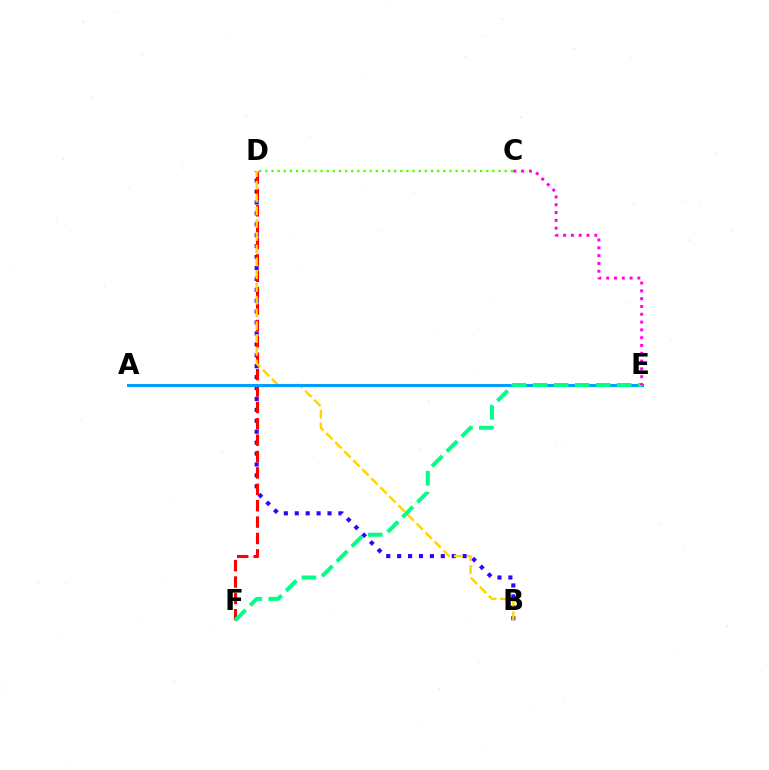{('B', 'D'): [{'color': '#3700ff', 'line_style': 'dotted', 'thickness': 2.97}, {'color': '#ffd500', 'line_style': 'dashed', 'thickness': 1.73}], ('C', 'D'): [{'color': '#4fff00', 'line_style': 'dotted', 'thickness': 1.67}], ('D', 'F'): [{'color': '#ff0000', 'line_style': 'dashed', 'thickness': 2.23}], ('A', 'E'): [{'color': '#009eff', 'line_style': 'solid', 'thickness': 2.13}], ('E', 'F'): [{'color': '#00ff86', 'line_style': 'dashed', 'thickness': 2.85}], ('C', 'E'): [{'color': '#ff00ed', 'line_style': 'dotted', 'thickness': 2.12}]}